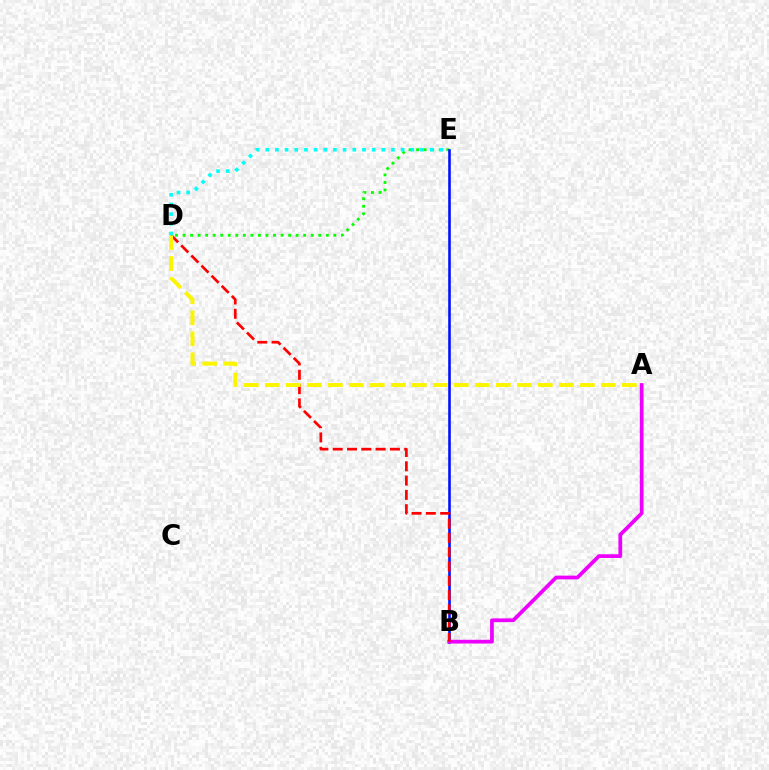{('D', 'E'): [{'color': '#08ff00', 'line_style': 'dotted', 'thickness': 2.05}, {'color': '#00fff6', 'line_style': 'dotted', 'thickness': 2.63}], ('B', 'E'): [{'color': '#0010ff', 'line_style': 'solid', 'thickness': 1.87}], ('A', 'B'): [{'color': '#ee00ff', 'line_style': 'solid', 'thickness': 2.69}], ('B', 'D'): [{'color': '#ff0000', 'line_style': 'dashed', 'thickness': 1.94}], ('A', 'D'): [{'color': '#fcf500', 'line_style': 'dashed', 'thickness': 2.85}]}